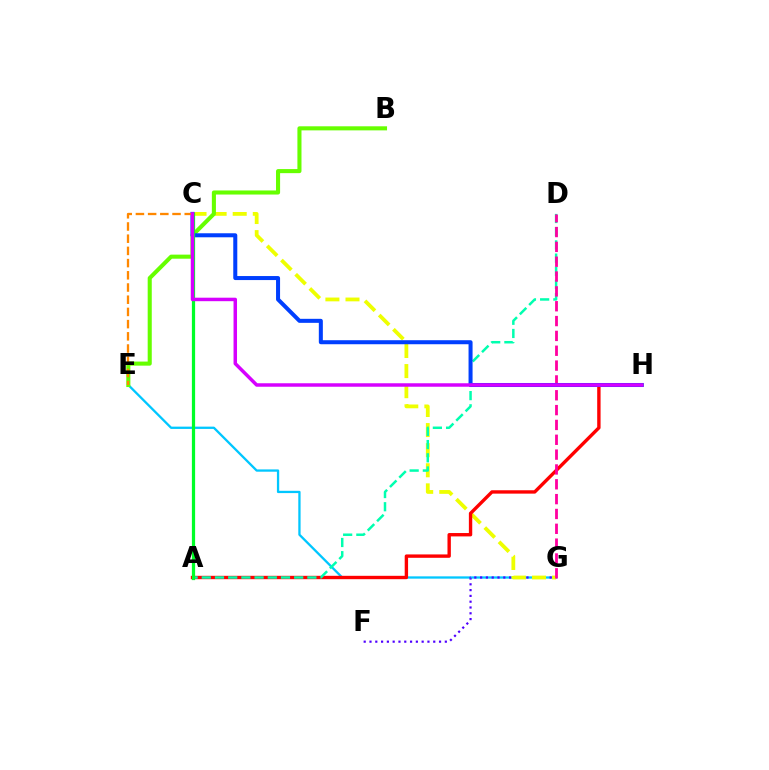{('E', 'G'): [{'color': '#00c7ff', 'line_style': 'solid', 'thickness': 1.65}], ('F', 'G'): [{'color': '#4f00ff', 'line_style': 'dotted', 'thickness': 1.57}], ('C', 'G'): [{'color': '#eeff00', 'line_style': 'dashed', 'thickness': 2.73}], ('B', 'E'): [{'color': '#66ff00', 'line_style': 'solid', 'thickness': 2.93}], ('A', 'H'): [{'color': '#ff0000', 'line_style': 'solid', 'thickness': 2.43}], ('A', 'D'): [{'color': '#00ffaf', 'line_style': 'dashed', 'thickness': 1.79}], ('D', 'G'): [{'color': '#ff00a0', 'line_style': 'dashed', 'thickness': 2.02}], ('C', 'H'): [{'color': '#003fff', 'line_style': 'solid', 'thickness': 2.9}, {'color': '#d600ff', 'line_style': 'solid', 'thickness': 2.51}], ('A', 'C'): [{'color': '#00ff27', 'line_style': 'solid', 'thickness': 2.33}], ('C', 'E'): [{'color': '#ff8800', 'line_style': 'dashed', 'thickness': 1.66}]}